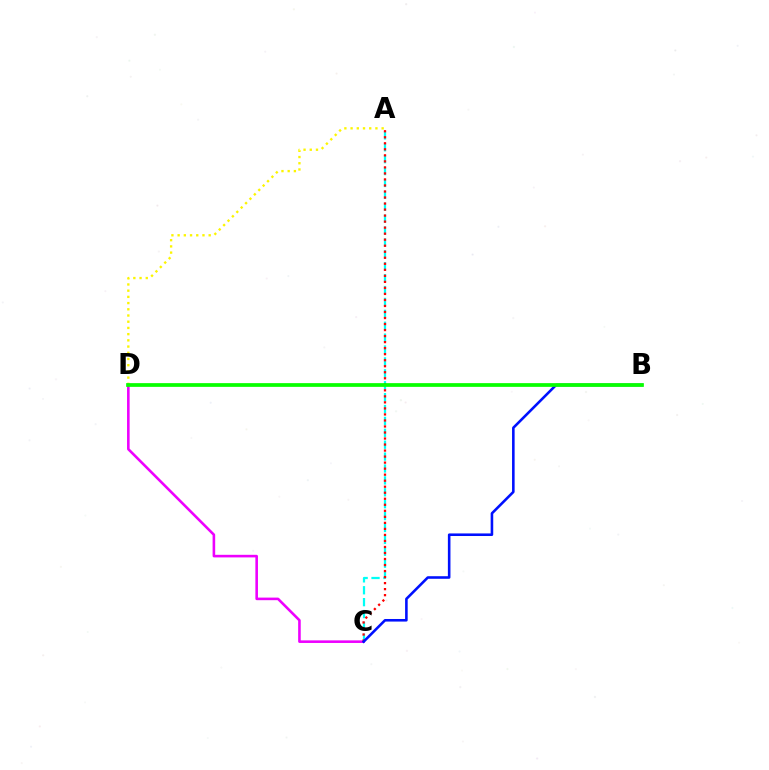{('A', 'D'): [{'color': '#fcf500', 'line_style': 'dotted', 'thickness': 1.69}], ('C', 'D'): [{'color': '#ee00ff', 'line_style': 'solid', 'thickness': 1.87}], ('A', 'C'): [{'color': '#00fff6', 'line_style': 'dashed', 'thickness': 1.62}, {'color': '#ff0000', 'line_style': 'dotted', 'thickness': 1.64}], ('B', 'C'): [{'color': '#0010ff', 'line_style': 'solid', 'thickness': 1.86}], ('B', 'D'): [{'color': '#08ff00', 'line_style': 'solid', 'thickness': 2.68}]}